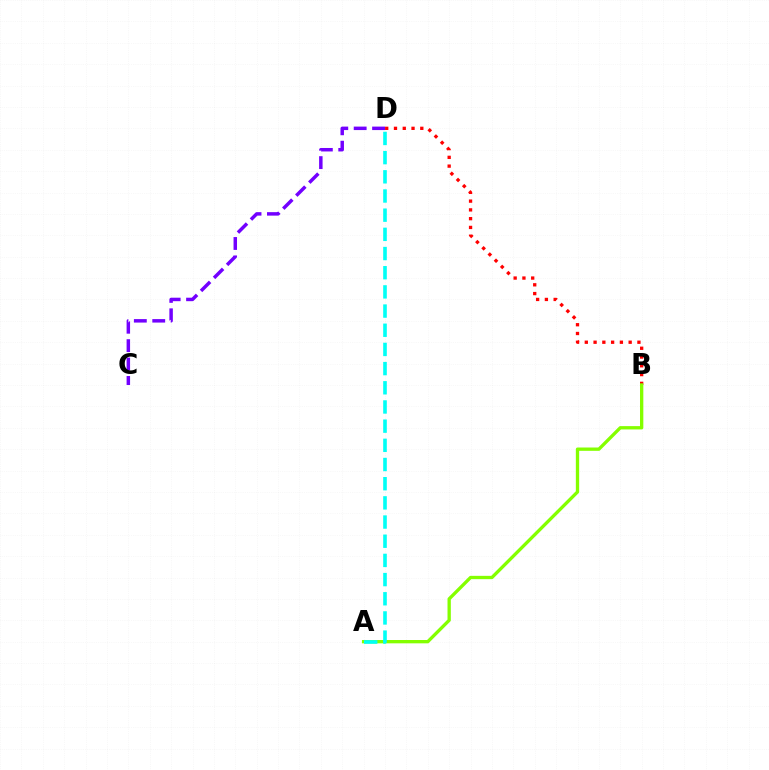{('C', 'D'): [{'color': '#7200ff', 'line_style': 'dashed', 'thickness': 2.5}], ('B', 'D'): [{'color': '#ff0000', 'line_style': 'dotted', 'thickness': 2.38}], ('A', 'B'): [{'color': '#84ff00', 'line_style': 'solid', 'thickness': 2.39}], ('A', 'D'): [{'color': '#00fff6', 'line_style': 'dashed', 'thickness': 2.61}]}